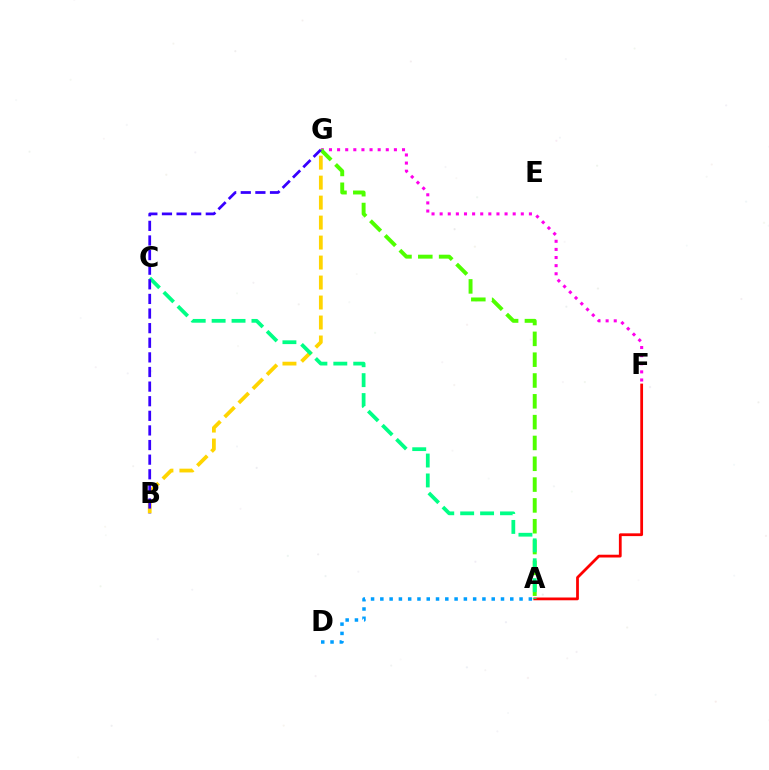{('B', 'G'): [{'color': '#ffd500', 'line_style': 'dashed', 'thickness': 2.71}, {'color': '#3700ff', 'line_style': 'dashed', 'thickness': 1.99}], ('A', 'F'): [{'color': '#ff0000', 'line_style': 'solid', 'thickness': 2.0}], ('A', 'D'): [{'color': '#009eff', 'line_style': 'dotted', 'thickness': 2.52}], ('F', 'G'): [{'color': '#ff00ed', 'line_style': 'dotted', 'thickness': 2.2}], ('A', 'G'): [{'color': '#4fff00', 'line_style': 'dashed', 'thickness': 2.83}], ('A', 'C'): [{'color': '#00ff86', 'line_style': 'dashed', 'thickness': 2.71}]}